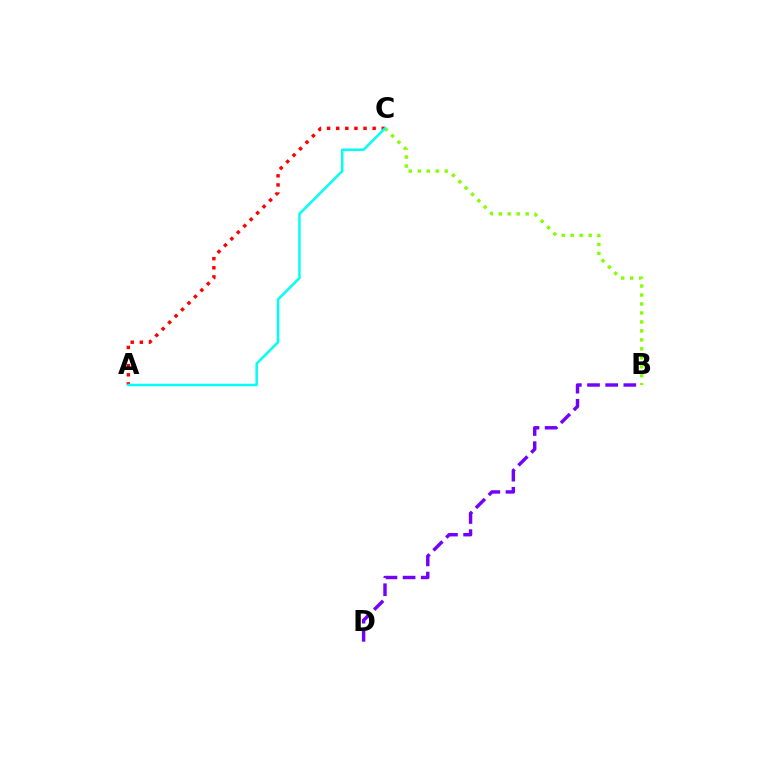{('B', 'C'): [{'color': '#84ff00', 'line_style': 'dotted', 'thickness': 2.44}], ('A', 'C'): [{'color': '#ff0000', 'line_style': 'dotted', 'thickness': 2.48}, {'color': '#00fff6', 'line_style': 'solid', 'thickness': 1.8}], ('B', 'D'): [{'color': '#7200ff', 'line_style': 'dashed', 'thickness': 2.47}]}